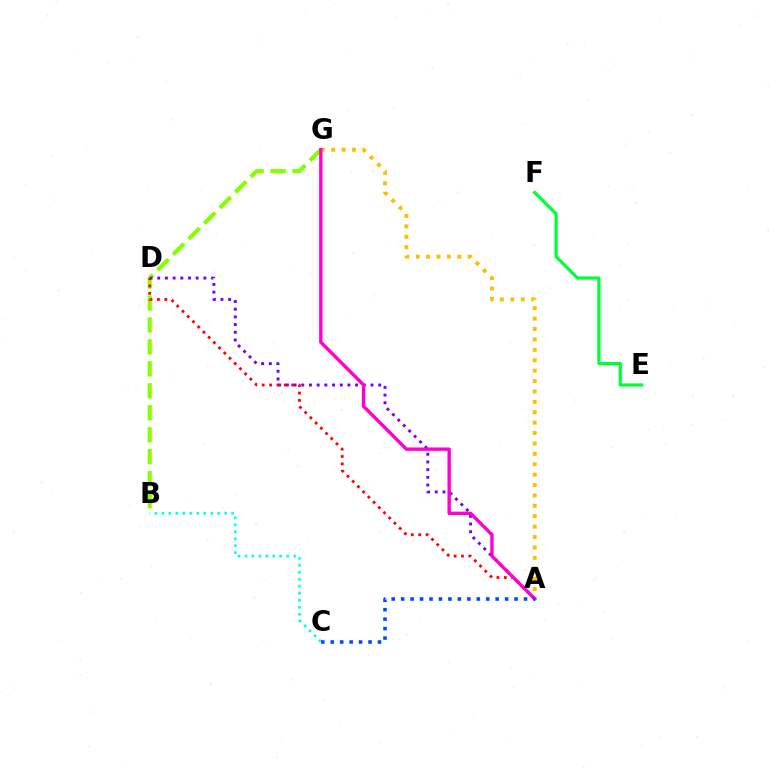{('A', 'G'): [{'color': '#ffbd00', 'line_style': 'dotted', 'thickness': 2.83}, {'color': '#ff00cf', 'line_style': 'solid', 'thickness': 2.44}], ('B', 'G'): [{'color': '#84ff00', 'line_style': 'dashed', 'thickness': 2.98}], ('A', 'D'): [{'color': '#7200ff', 'line_style': 'dotted', 'thickness': 2.09}, {'color': '#ff0000', 'line_style': 'dotted', 'thickness': 2.01}], ('B', 'C'): [{'color': '#00fff6', 'line_style': 'dotted', 'thickness': 1.9}], ('E', 'F'): [{'color': '#00ff39', 'line_style': 'solid', 'thickness': 2.33}], ('A', 'C'): [{'color': '#004bff', 'line_style': 'dotted', 'thickness': 2.57}]}